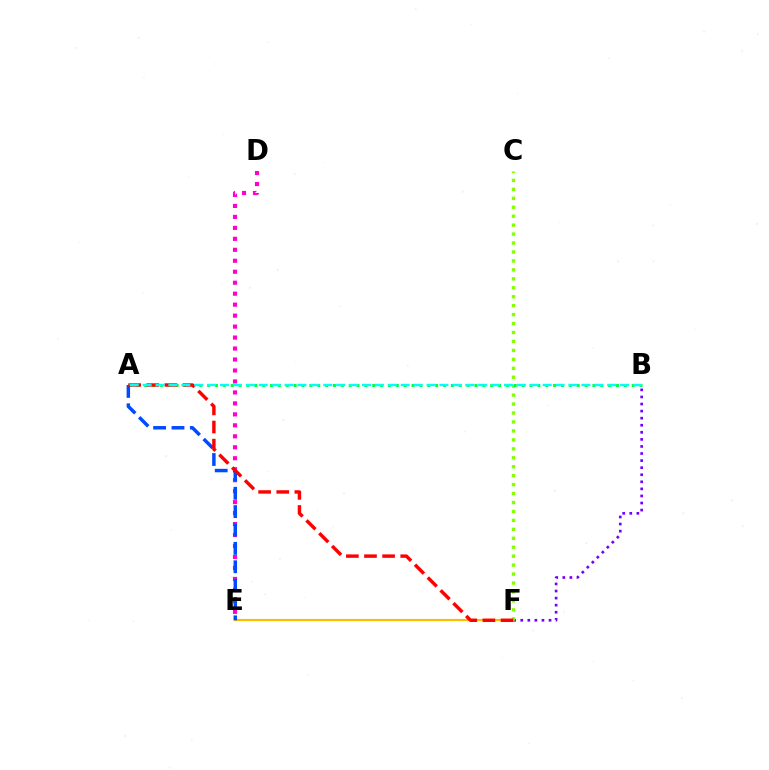{('B', 'F'): [{'color': '#7200ff', 'line_style': 'dotted', 'thickness': 1.92}], ('C', 'F'): [{'color': '#84ff00', 'line_style': 'dotted', 'thickness': 2.43}], ('A', 'B'): [{'color': '#00ff39', 'line_style': 'dotted', 'thickness': 2.14}, {'color': '#00fff6', 'line_style': 'dashed', 'thickness': 1.75}], ('E', 'F'): [{'color': '#ffbd00', 'line_style': 'solid', 'thickness': 1.56}], ('D', 'E'): [{'color': '#ff00cf', 'line_style': 'dotted', 'thickness': 2.98}], ('A', 'E'): [{'color': '#004bff', 'line_style': 'dashed', 'thickness': 2.5}], ('A', 'F'): [{'color': '#ff0000', 'line_style': 'dashed', 'thickness': 2.46}]}